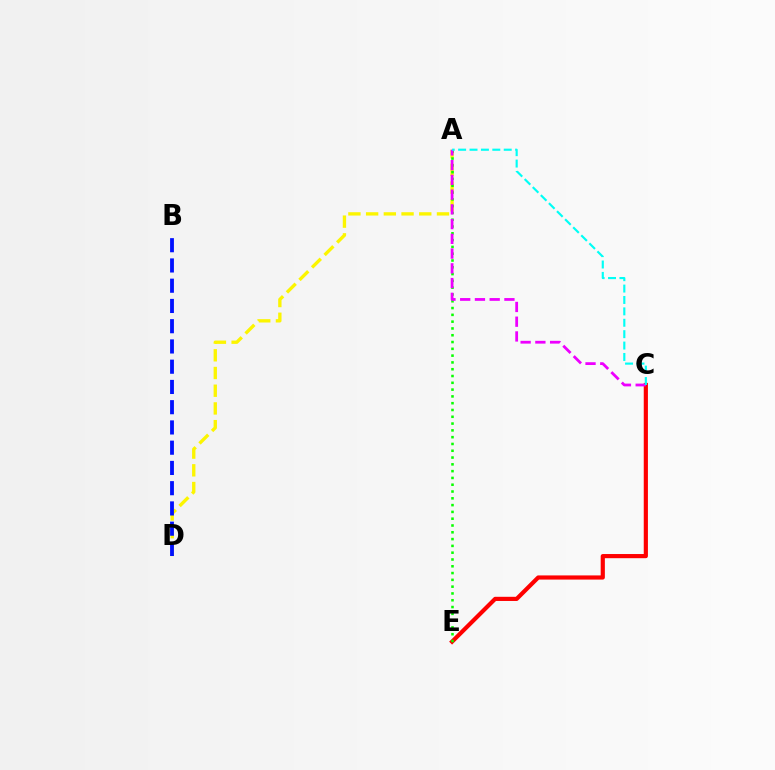{('A', 'D'): [{'color': '#fcf500', 'line_style': 'dashed', 'thickness': 2.41}], ('C', 'E'): [{'color': '#ff0000', 'line_style': 'solid', 'thickness': 3.0}], ('B', 'D'): [{'color': '#0010ff', 'line_style': 'dashed', 'thickness': 2.75}], ('A', 'E'): [{'color': '#08ff00', 'line_style': 'dotted', 'thickness': 1.85}], ('A', 'C'): [{'color': '#ee00ff', 'line_style': 'dashed', 'thickness': 2.0}, {'color': '#00fff6', 'line_style': 'dashed', 'thickness': 1.55}]}